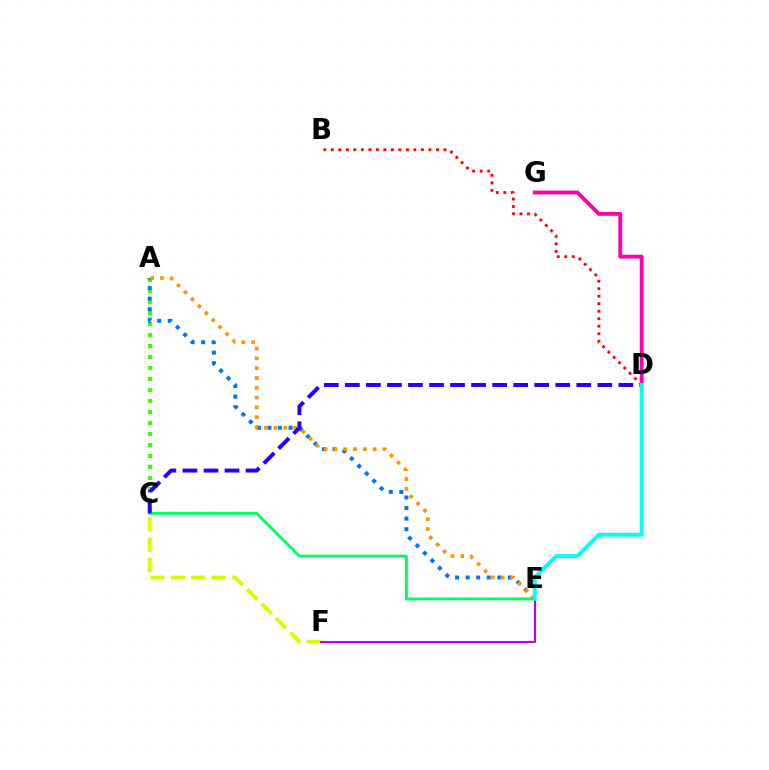{('C', 'E'): [{'color': '#00ff5c', 'line_style': 'solid', 'thickness': 2.11}], ('A', 'C'): [{'color': '#3dff00', 'line_style': 'dotted', 'thickness': 2.99}], ('C', 'F'): [{'color': '#d1ff00', 'line_style': 'dashed', 'thickness': 2.76}], ('A', 'E'): [{'color': '#0074ff', 'line_style': 'dotted', 'thickness': 2.87}, {'color': '#ff9400', 'line_style': 'dotted', 'thickness': 2.67}], ('E', 'F'): [{'color': '#b900ff', 'line_style': 'solid', 'thickness': 1.5}], ('B', 'D'): [{'color': '#ff0000', 'line_style': 'dotted', 'thickness': 2.04}], ('C', 'D'): [{'color': '#2500ff', 'line_style': 'dashed', 'thickness': 2.86}], ('D', 'G'): [{'color': '#ff00ac', 'line_style': 'solid', 'thickness': 2.78}], ('D', 'E'): [{'color': '#00fff6', 'line_style': 'solid', 'thickness': 2.81}]}